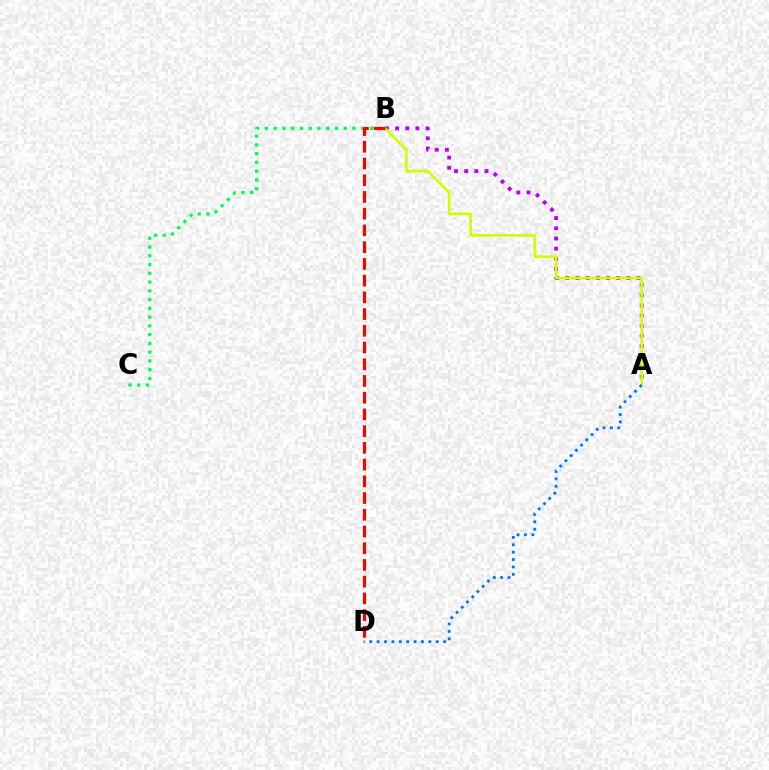{('A', 'B'): [{'color': '#b900ff', 'line_style': 'dotted', 'thickness': 2.76}, {'color': '#d1ff00', 'line_style': 'solid', 'thickness': 1.94}], ('B', 'C'): [{'color': '#00ff5c', 'line_style': 'dotted', 'thickness': 2.38}], ('B', 'D'): [{'color': '#ff0000', 'line_style': 'dashed', 'thickness': 2.27}], ('A', 'D'): [{'color': '#0074ff', 'line_style': 'dotted', 'thickness': 2.01}]}